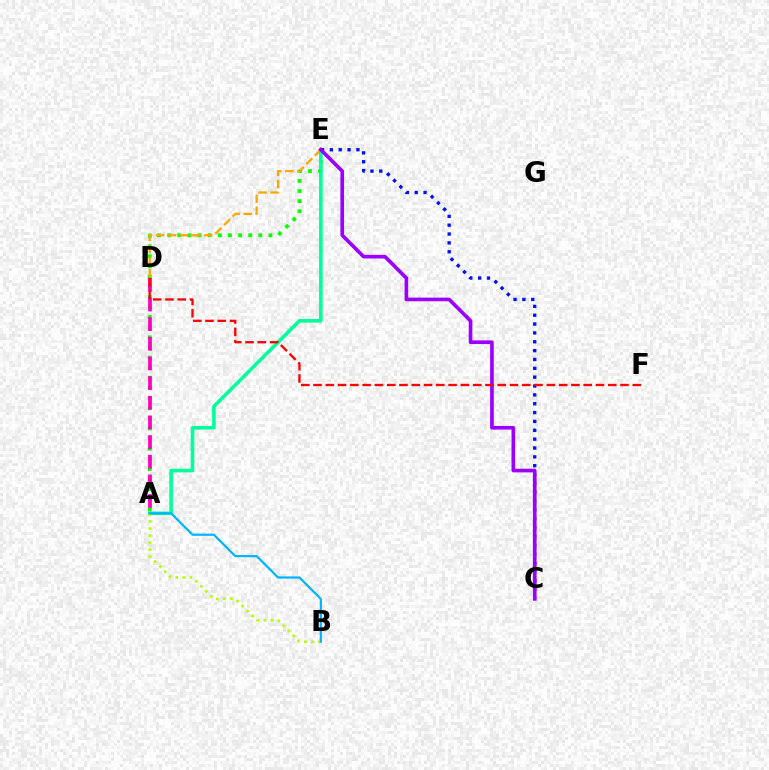{('A', 'E'): [{'color': '#08ff00', 'line_style': 'dotted', 'thickness': 2.75}, {'color': '#00ff9d', 'line_style': 'solid', 'thickness': 2.59}], ('D', 'E'): [{'color': '#ffa500', 'line_style': 'dashed', 'thickness': 1.64}], ('C', 'E'): [{'color': '#0010ff', 'line_style': 'dotted', 'thickness': 2.41}, {'color': '#9b00ff', 'line_style': 'solid', 'thickness': 2.63}], ('A', 'D'): [{'color': '#ff00bd', 'line_style': 'dashed', 'thickness': 2.67}], ('A', 'B'): [{'color': '#b3ff00', 'line_style': 'dotted', 'thickness': 1.92}, {'color': '#00b5ff', 'line_style': 'solid', 'thickness': 1.59}], ('D', 'F'): [{'color': '#ff0000', 'line_style': 'dashed', 'thickness': 1.67}]}